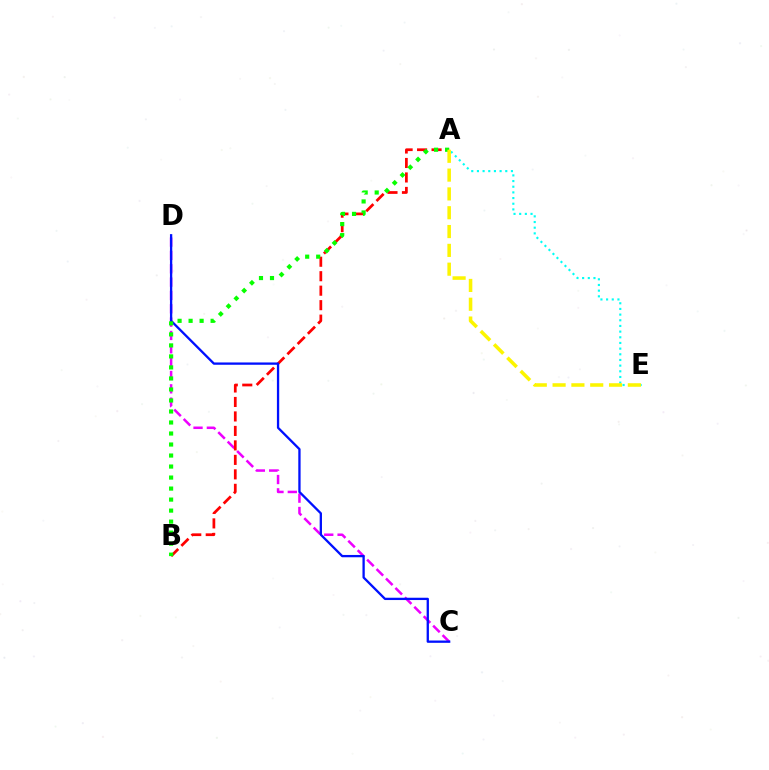{('C', 'D'): [{'color': '#ee00ff', 'line_style': 'dashed', 'thickness': 1.81}, {'color': '#0010ff', 'line_style': 'solid', 'thickness': 1.66}], ('A', 'E'): [{'color': '#00fff6', 'line_style': 'dotted', 'thickness': 1.54}, {'color': '#fcf500', 'line_style': 'dashed', 'thickness': 2.56}], ('A', 'B'): [{'color': '#ff0000', 'line_style': 'dashed', 'thickness': 1.97}, {'color': '#08ff00', 'line_style': 'dotted', 'thickness': 2.99}]}